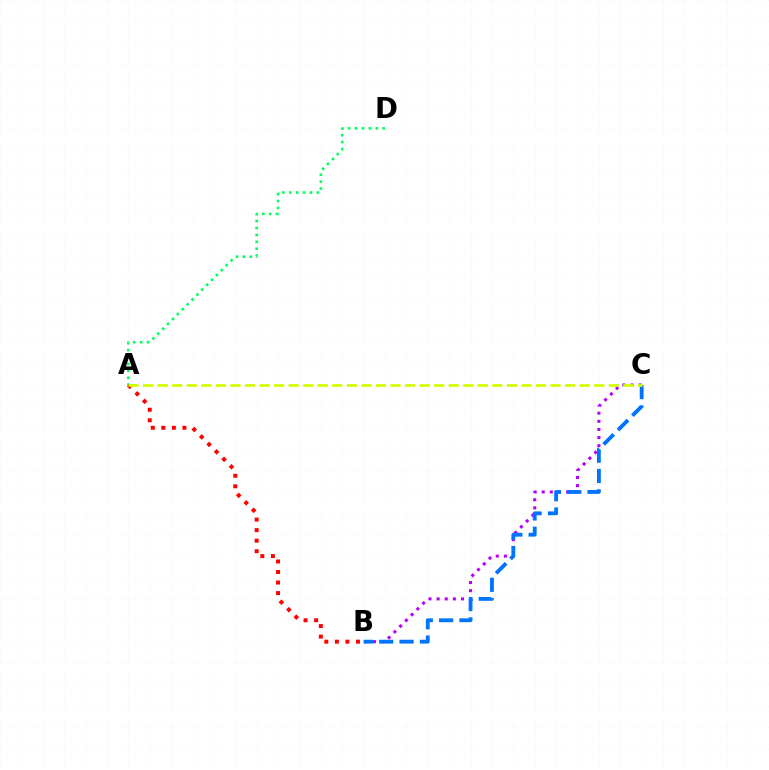{('B', 'C'): [{'color': '#b900ff', 'line_style': 'dotted', 'thickness': 2.21}, {'color': '#0074ff', 'line_style': 'dashed', 'thickness': 2.76}], ('A', 'D'): [{'color': '#00ff5c', 'line_style': 'dotted', 'thickness': 1.88}], ('A', 'B'): [{'color': '#ff0000', 'line_style': 'dotted', 'thickness': 2.86}], ('A', 'C'): [{'color': '#d1ff00', 'line_style': 'dashed', 'thickness': 1.98}]}